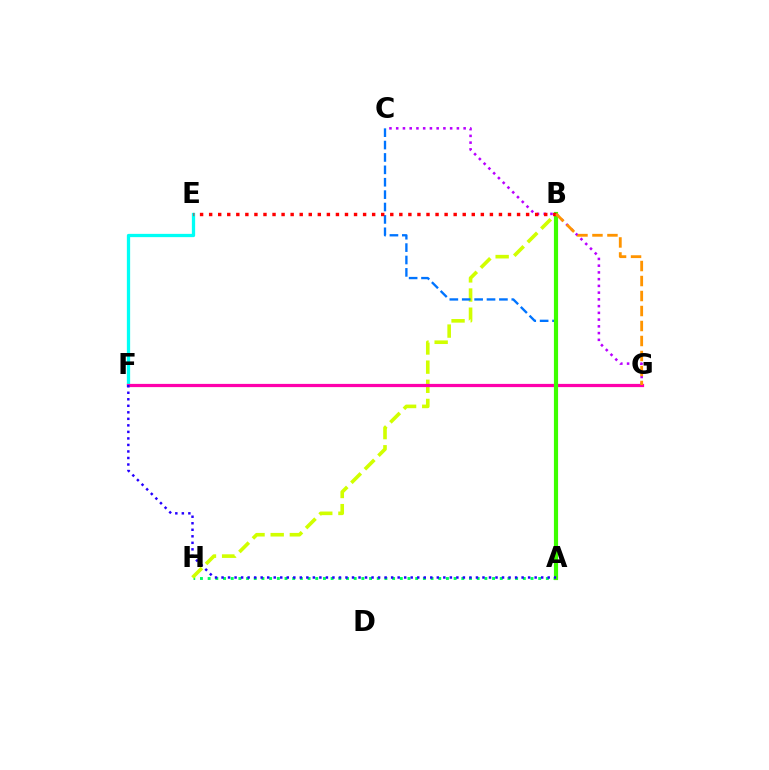{('A', 'H'): [{'color': '#00ff5c', 'line_style': 'dotted', 'thickness': 2.09}], ('B', 'H'): [{'color': '#d1ff00', 'line_style': 'dashed', 'thickness': 2.6}], ('A', 'C'): [{'color': '#0074ff', 'line_style': 'dashed', 'thickness': 1.68}], ('E', 'F'): [{'color': '#00fff6', 'line_style': 'solid', 'thickness': 2.36}], ('F', 'G'): [{'color': '#ff00ac', 'line_style': 'solid', 'thickness': 2.32}], ('A', 'B'): [{'color': '#3dff00', 'line_style': 'solid', 'thickness': 3.0}], ('C', 'G'): [{'color': '#b900ff', 'line_style': 'dotted', 'thickness': 1.83}], ('B', 'E'): [{'color': '#ff0000', 'line_style': 'dotted', 'thickness': 2.46}], ('B', 'G'): [{'color': '#ff9400', 'line_style': 'dashed', 'thickness': 2.04}], ('A', 'F'): [{'color': '#2500ff', 'line_style': 'dotted', 'thickness': 1.77}]}